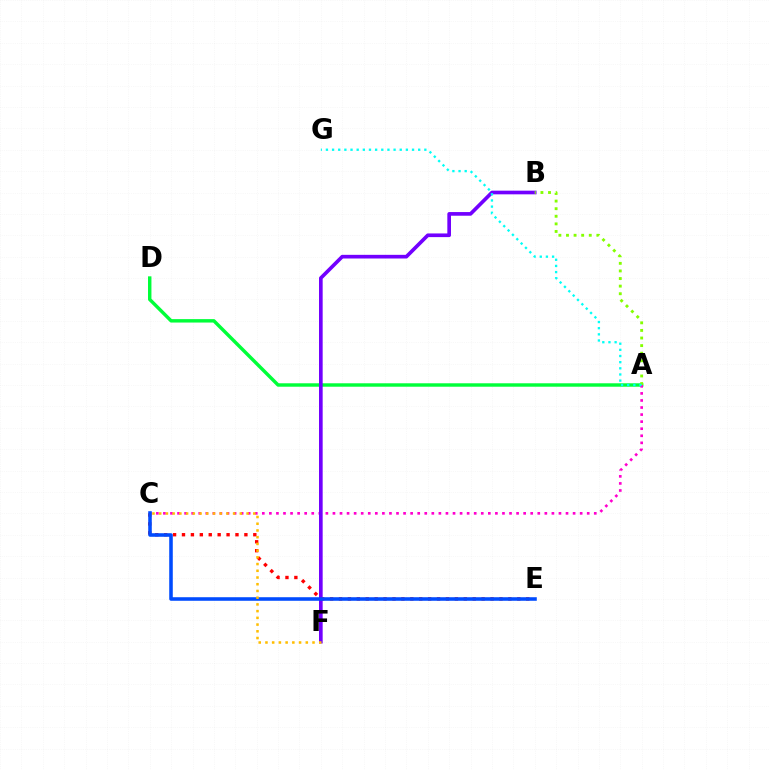{('A', 'D'): [{'color': '#00ff39', 'line_style': 'solid', 'thickness': 2.47}], ('C', 'E'): [{'color': '#ff0000', 'line_style': 'dotted', 'thickness': 2.42}, {'color': '#004bff', 'line_style': 'solid', 'thickness': 2.56}], ('A', 'C'): [{'color': '#ff00cf', 'line_style': 'dotted', 'thickness': 1.92}], ('B', 'F'): [{'color': '#7200ff', 'line_style': 'solid', 'thickness': 2.64}], ('C', 'F'): [{'color': '#ffbd00', 'line_style': 'dotted', 'thickness': 1.83}], ('A', 'B'): [{'color': '#84ff00', 'line_style': 'dotted', 'thickness': 2.06}], ('A', 'G'): [{'color': '#00fff6', 'line_style': 'dotted', 'thickness': 1.67}]}